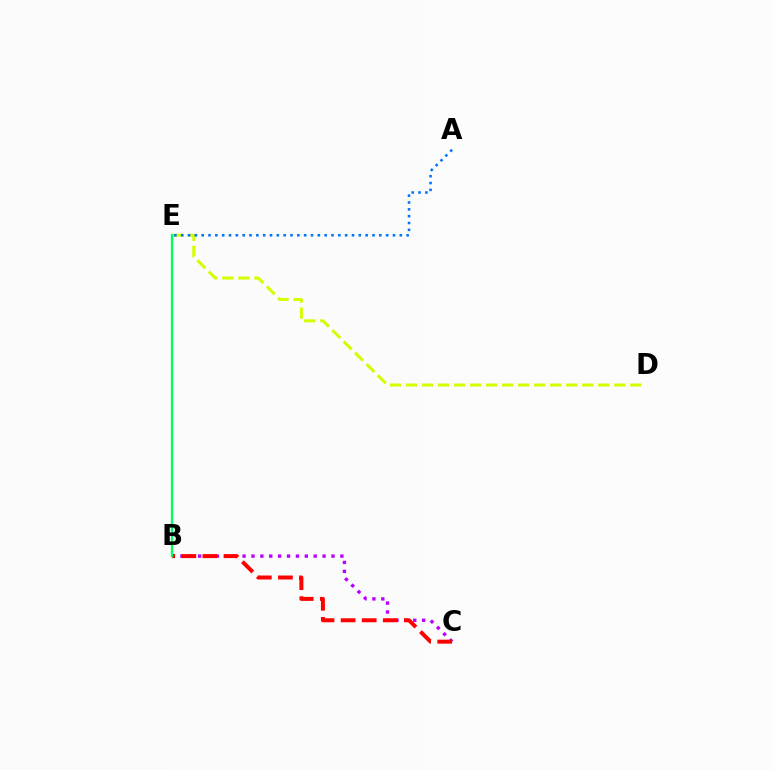{('B', 'C'): [{'color': '#b900ff', 'line_style': 'dotted', 'thickness': 2.42}, {'color': '#ff0000', 'line_style': 'dashed', 'thickness': 2.87}], ('D', 'E'): [{'color': '#d1ff00', 'line_style': 'dashed', 'thickness': 2.18}], ('A', 'E'): [{'color': '#0074ff', 'line_style': 'dotted', 'thickness': 1.86}], ('B', 'E'): [{'color': '#00ff5c', 'line_style': 'solid', 'thickness': 1.66}]}